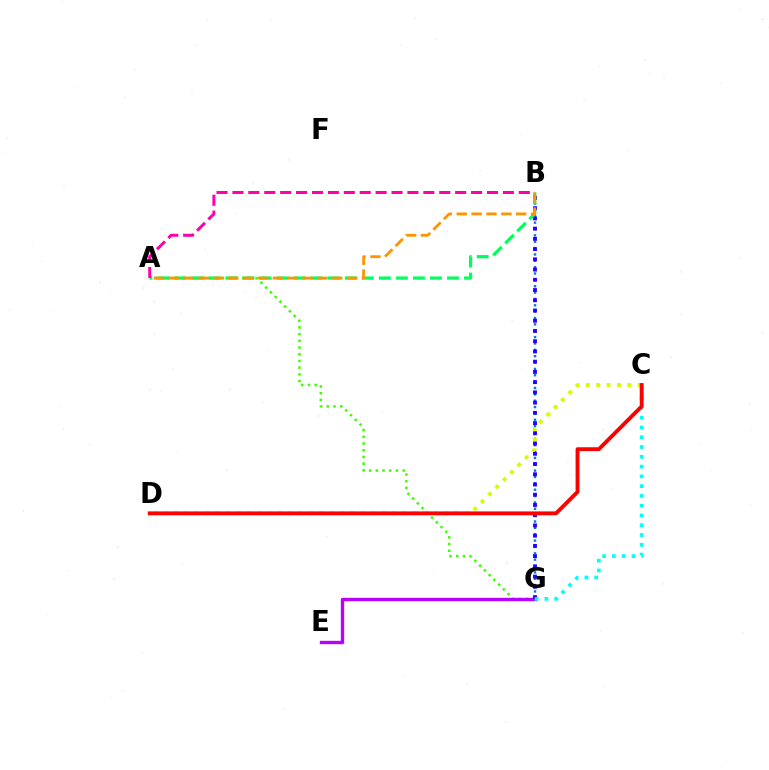{('A', 'G'): [{'color': '#3dff00', 'line_style': 'dotted', 'thickness': 1.82}], ('B', 'G'): [{'color': '#0074ff', 'line_style': 'dotted', 'thickness': 1.73}, {'color': '#2500ff', 'line_style': 'dotted', 'thickness': 2.78}], ('C', 'D'): [{'color': '#d1ff00', 'line_style': 'dotted', 'thickness': 2.82}, {'color': '#ff0000', 'line_style': 'solid', 'thickness': 2.77}], ('E', 'G'): [{'color': '#b900ff', 'line_style': 'solid', 'thickness': 2.42}], ('C', 'G'): [{'color': '#00fff6', 'line_style': 'dotted', 'thickness': 2.66}], ('A', 'B'): [{'color': '#00ff5c', 'line_style': 'dashed', 'thickness': 2.31}, {'color': '#ff00ac', 'line_style': 'dashed', 'thickness': 2.16}, {'color': '#ff9400', 'line_style': 'dashed', 'thickness': 2.02}]}